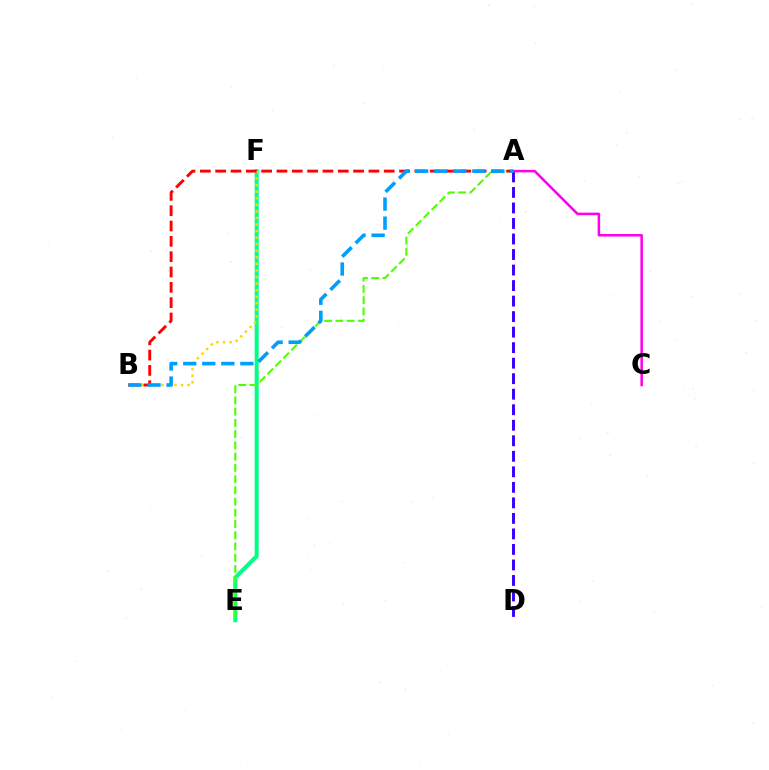{('E', 'F'): [{'color': '#00ff86', 'line_style': 'solid', 'thickness': 2.88}], ('A', 'D'): [{'color': '#3700ff', 'line_style': 'dashed', 'thickness': 2.11}], ('B', 'F'): [{'color': '#ffd500', 'line_style': 'dotted', 'thickness': 1.78}], ('A', 'E'): [{'color': '#4fff00', 'line_style': 'dashed', 'thickness': 1.53}], ('A', 'B'): [{'color': '#ff0000', 'line_style': 'dashed', 'thickness': 2.08}, {'color': '#009eff', 'line_style': 'dashed', 'thickness': 2.59}], ('A', 'C'): [{'color': '#ff00ed', 'line_style': 'solid', 'thickness': 1.82}]}